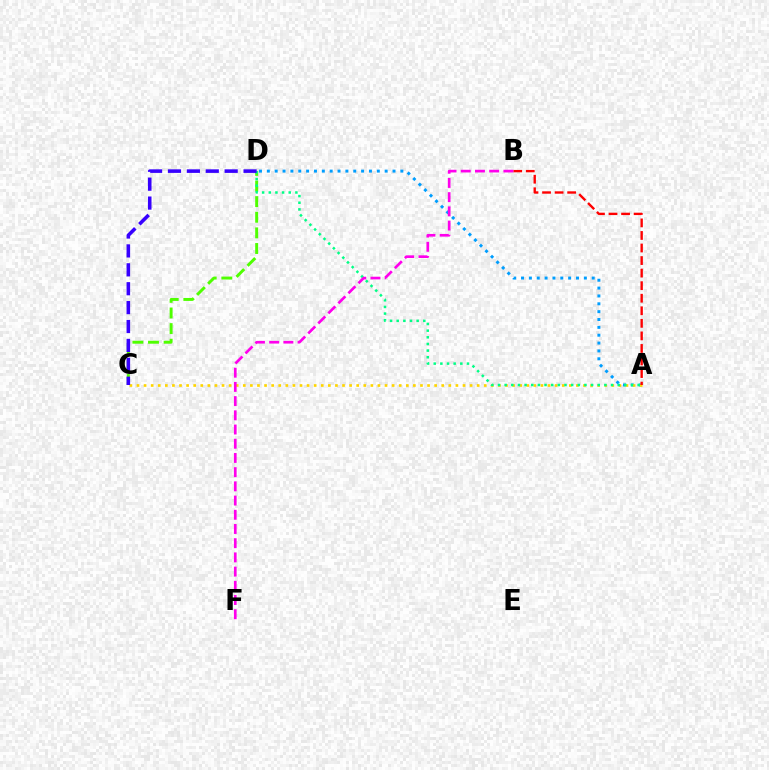{('A', 'D'): [{'color': '#009eff', 'line_style': 'dotted', 'thickness': 2.13}, {'color': '#00ff86', 'line_style': 'dotted', 'thickness': 1.81}], ('A', 'C'): [{'color': '#ffd500', 'line_style': 'dotted', 'thickness': 1.93}], ('C', 'D'): [{'color': '#4fff00', 'line_style': 'dashed', 'thickness': 2.12}, {'color': '#3700ff', 'line_style': 'dashed', 'thickness': 2.57}], ('A', 'B'): [{'color': '#ff0000', 'line_style': 'dashed', 'thickness': 1.71}], ('B', 'F'): [{'color': '#ff00ed', 'line_style': 'dashed', 'thickness': 1.93}]}